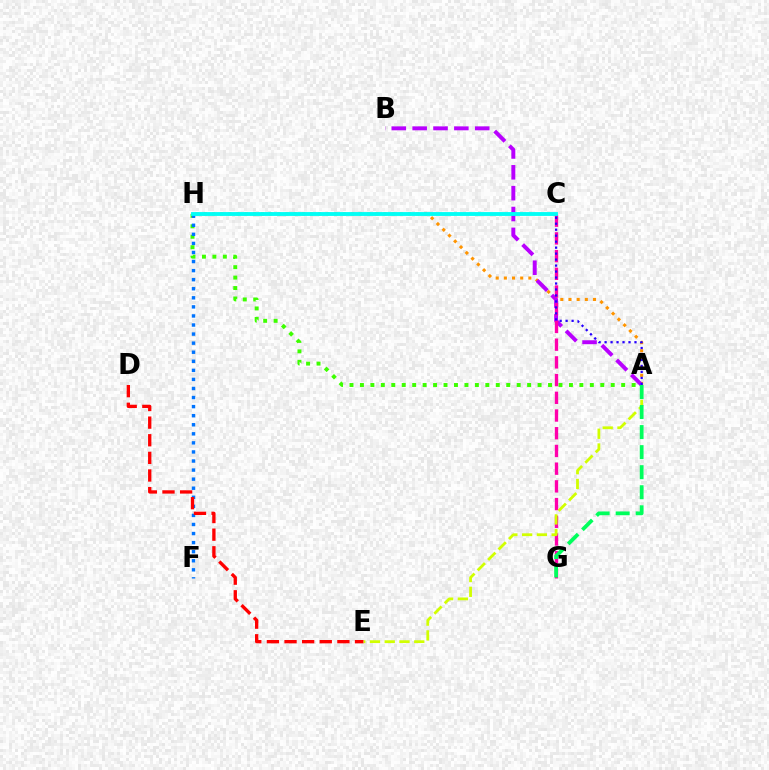{('A', 'H'): [{'color': '#ff9400', 'line_style': 'dotted', 'thickness': 2.22}, {'color': '#3dff00', 'line_style': 'dotted', 'thickness': 2.84}], ('A', 'B'): [{'color': '#b900ff', 'line_style': 'dashed', 'thickness': 2.83}], ('C', 'G'): [{'color': '#ff00ac', 'line_style': 'dashed', 'thickness': 2.41}], ('F', 'H'): [{'color': '#0074ff', 'line_style': 'dotted', 'thickness': 2.46}], ('D', 'E'): [{'color': '#ff0000', 'line_style': 'dashed', 'thickness': 2.39}], ('C', 'H'): [{'color': '#00fff6', 'line_style': 'solid', 'thickness': 2.77}], ('A', 'E'): [{'color': '#d1ff00', 'line_style': 'dashed', 'thickness': 2.01}], ('A', 'C'): [{'color': '#2500ff', 'line_style': 'dotted', 'thickness': 1.62}], ('A', 'G'): [{'color': '#00ff5c', 'line_style': 'dashed', 'thickness': 2.72}]}